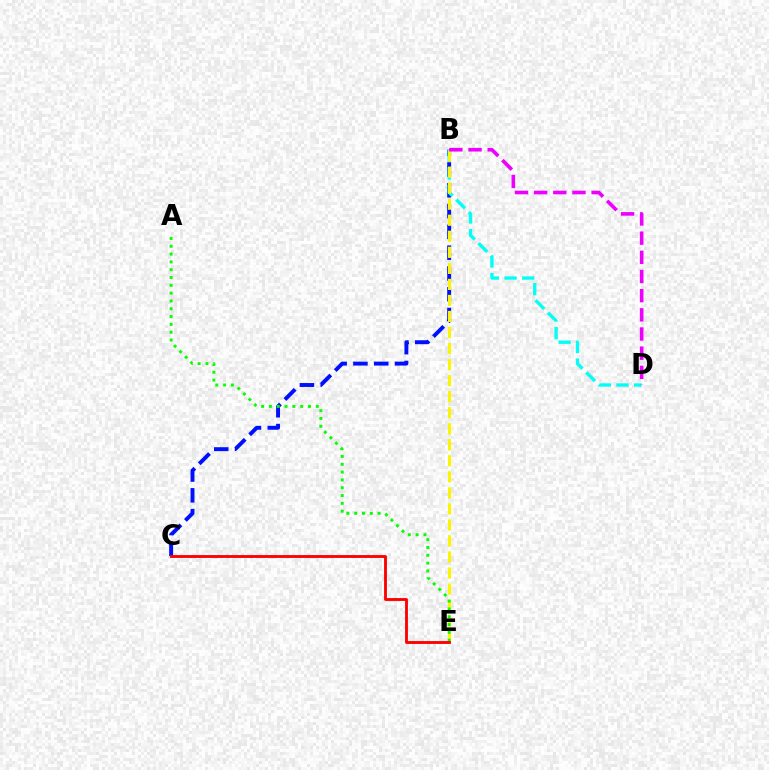{('B', 'C'): [{'color': '#0010ff', 'line_style': 'dashed', 'thickness': 2.82}], ('B', 'D'): [{'color': '#00fff6', 'line_style': 'dashed', 'thickness': 2.39}, {'color': '#ee00ff', 'line_style': 'dashed', 'thickness': 2.6}], ('B', 'E'): [{'color': '#fcf500', 'line_style': 'dashed', 'thickness': 2.18}], ('A', 'E'): [{'color': '#08ff00', 'line_style': 'dotted', 'thickness': 2.12}], ('C', 'E'): [{'color': '#ff0000', 'line_style': 'solid', 'thickness': 2.06}]}